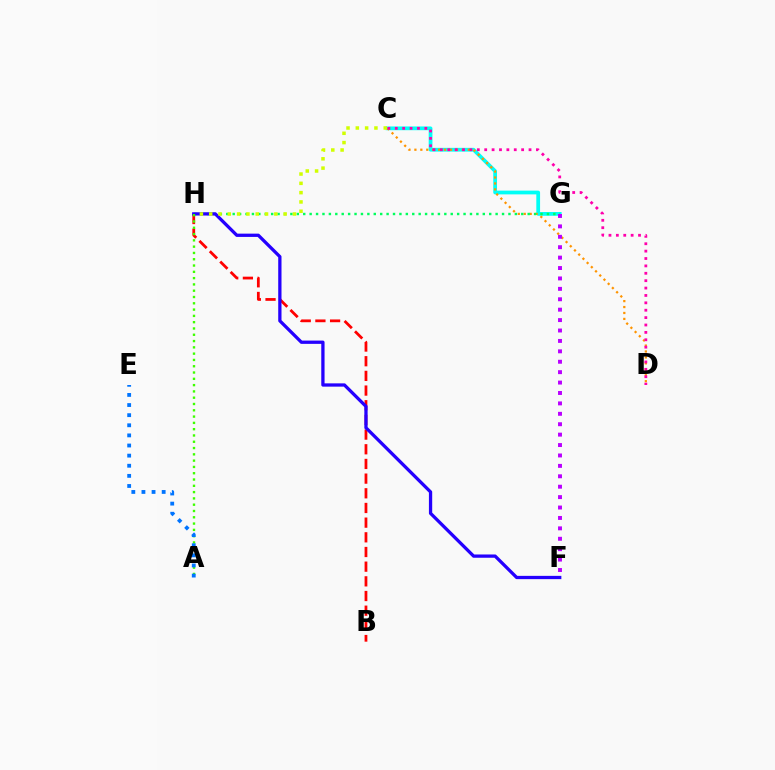{('B', 'H'): [{'color': '#ff0000', 'line_style': 'dashed', 'thickness': 1.99}], ('C', 'G'): [{'color': '#00fff6', 'line_style': 'solid', 'thickness': 2.7}], ('C', 'D'): [{'color': '#ff9400', 'line_style': 'dotted', 'thickness': 1.61}, {'color': '#ff00ac', 'line_style': 'dotted', 'thickness': 2.01}], ('G', 'H'): [{'color': '#00ff5c', 'line_style': 'dotted', 'thickness': 1.74}], ('F', 'G'): [{'color': '#b900ff', 'line_style': 'dotted', 'thickness': 2.83}], ('F', 'H'): [{'color': '#2500ff', 'line_style': 'solid', 'thickness': 2.36}], ('A', 'H'): [{'color': '#3dff00', 'line_style': 'dotted', 'thickness': 1.71}], ('A', 'E'): [{'color': '#0074ff', 'line_style': 'dotted', 'thickness': 2.75}], ('C', 'H'): [{'color': '#d1ff00', 'line_style': 'dotted', 'thickness': 2.53}]}